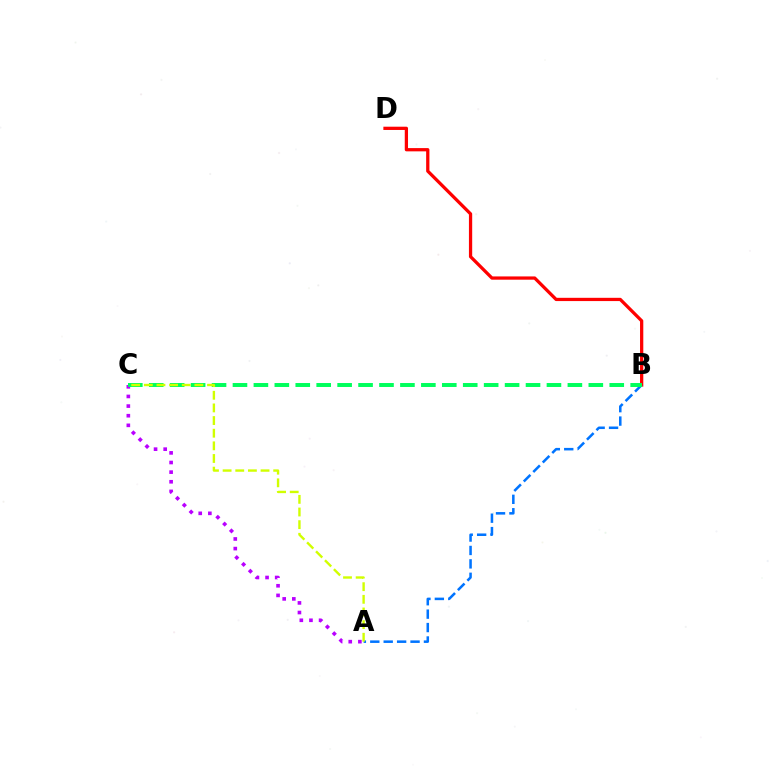{('A', 'C'): [{'color': '#b900ff', 'line_style': 'dotted', 'thickness': 2.62}, {'color': '#d1ff00', 'line_style': 'dashed', 'thickness': 1.72}], ('B', 'D'): [{'color': '#ff0000', 'line_style': 'solid', 'thickness': 2.35}], ('A', 'B'): [{'color': '#0074ff', 'line_style': 'dashed', 'thickness': 1.82}], ('B', 'C'): [{'color': '#00ff5c', 'line_style': 'dashed', 'thickness': 2.84}]}